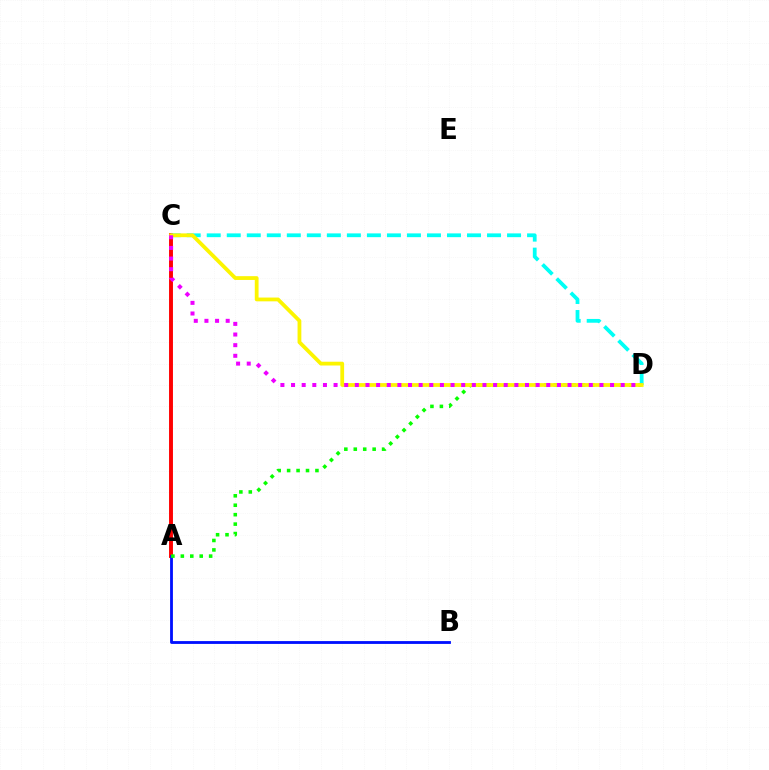{('A', 'C'): [{'color': '#ff0000', 'line_style': 'solid', 'thickness': 2.81}], ('A', 'B'): [{'color': '#0010ff', 'line_style': 'solid', 'thickness': 2.03}], ('C', 'D'): [{'color': '#00fff6', 'line_style': 'dashed', 'thickness': 2.72}, {'color': '#fcf500', 'line_style': 'solid', 'thickness': 2.72}, {'color': '#ee00ff', 'line_style': 'dotted', 'thickness': 2.89}], ('A', 'D'): [{'color': '#08ff00', 'line_style': 'dotted', 'thickness': 2.56}]}